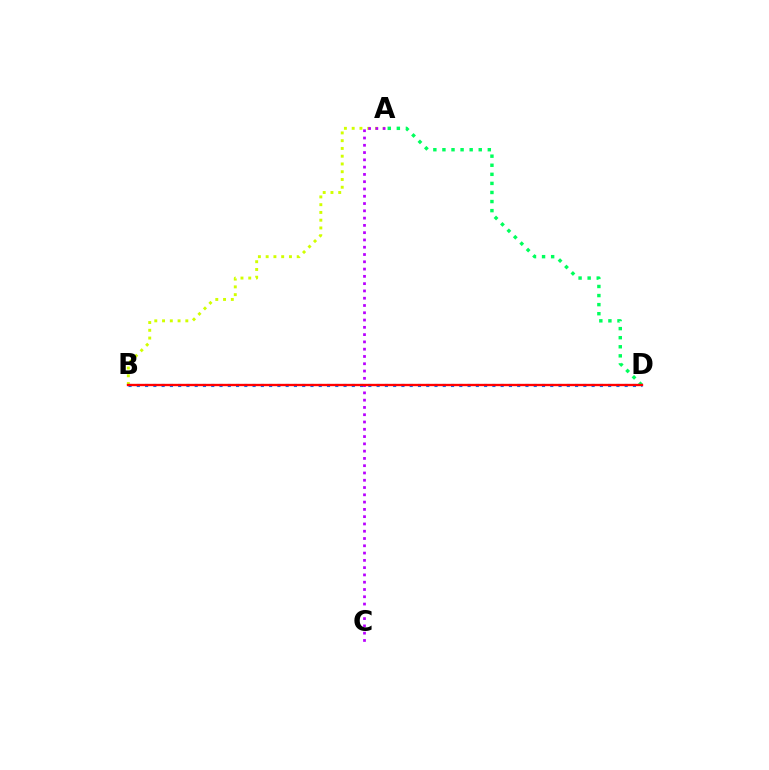{('A', 'B'): [{'color': '#d1ff00', 'line_style': 'dotted', 'thickness': 2.11}], ('B', 'D'): [{'color': '#0074ff', 'line_style': 'dotted', 'thickness': 2.25}, {'color': '#ff0000', 'line_style': 'solid', 'thickness': 1.69}], ('A', 'D'): [{'color': '#00ff5c', 'line_style': 'dotted', 'thickness': 2.47}], ('A', 'C'): [{'color': '#b900ff', 'line_style': 'dotted', 'thickness': 1.98}]}